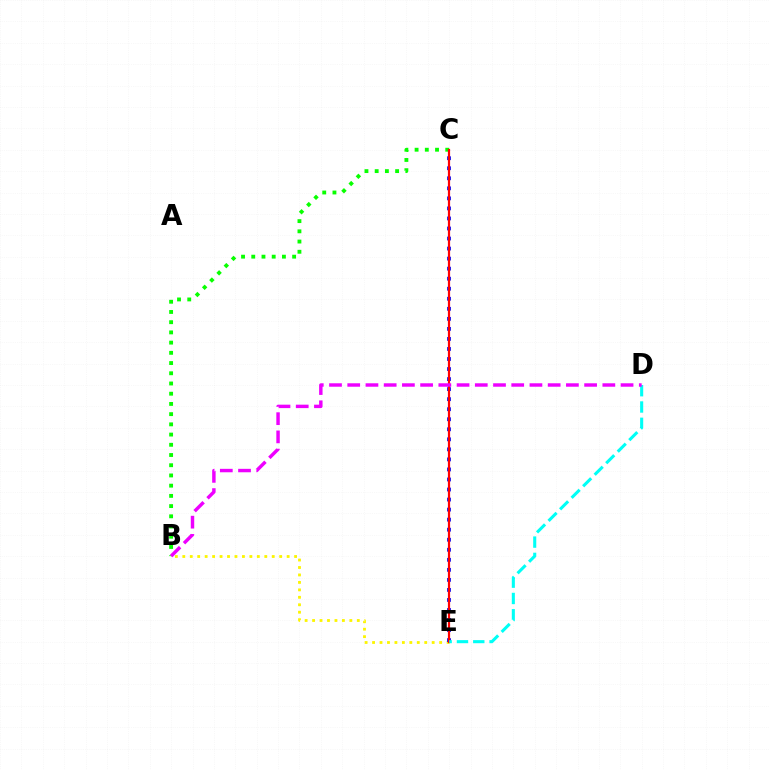{('B', 'C'): [{'color': '#08ff00', 'line_style': 'dotted', 'thickness': 2.78}], ('B', 'E'): [{'color': '#fcf500', 'line_style': 'dotted', 'thickness': 2.02}], ('C', 'E'): [{'color': '#0010ff', 'line_style': 'dotted', 'thickness': 2.73}, {'color': '#ff0000', 'line_style': 'solid', 'thickness': 1.58}], ('D', 'E'): [{'color': '#00fff6', 'line_style': 'dashed', 'thickness': 2.22}], ('B', 'D'): [{'color': '#ee00ff', 'line_style': 'dashed', 'thickness': 2.48}]}